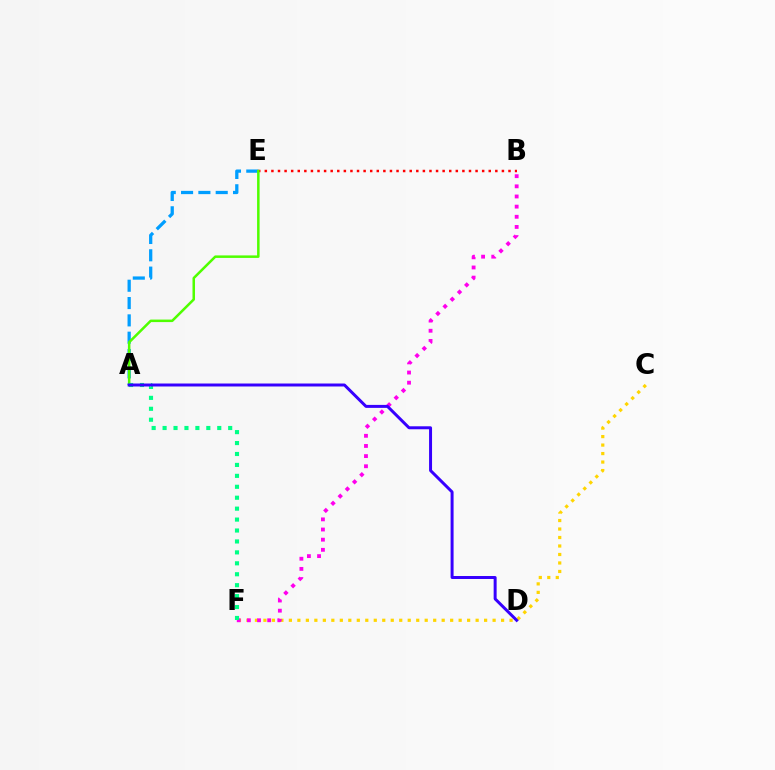{('A', 'E'): [{'color': '#009eff', 'line_style': 'dashed', 'thickness': 2.35}, {'color': '#4fff00', 'line_style': 'solid', 'thickness': 1.81}], ('B', 'E'): [{'color': '#ff0000', 'line_style': 'dotted', 'thickness': 1.79}], ('C', 'F'): [{'color': '#ffd500', 'line_style': 'dotted', 'thickness': 2.31}], ('B', 'F'): [{'color': '#ff00ed', 'line_style': 'dotted', 'thickness': 2.76}], ('A', 'F'): [{'color': '#00ff86', 'line_style': 'dotted', 'thickness': 2.97}], ('A', 'D'): [{'color': '#3700ff', 'line_style': 'solid', 'thickness': 2.15}]}